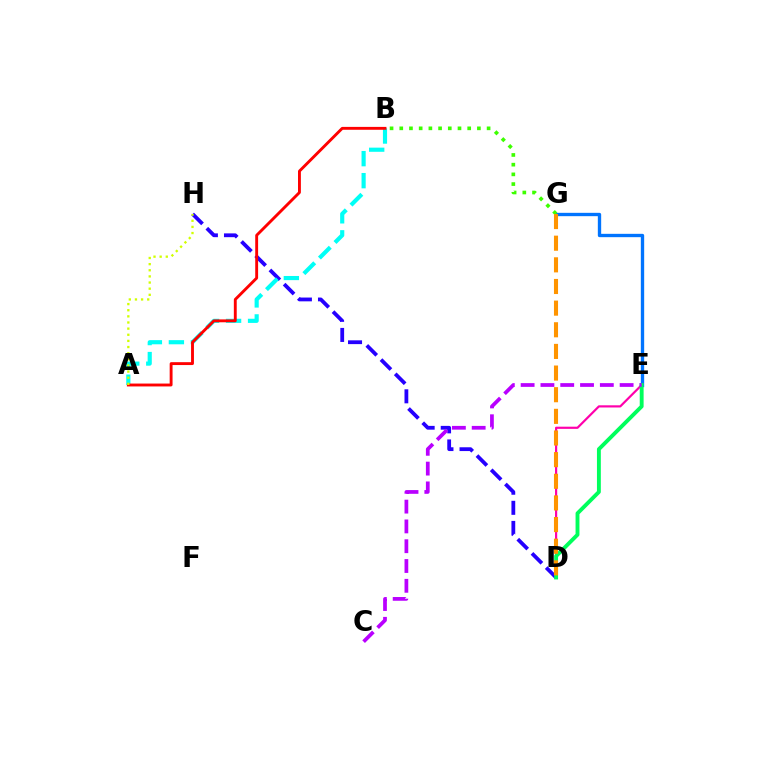{('D', 'E'): [{'color': '#ff00ac', 'line_style': 'solid', 'thickness': 1.57}, {'color': '#00ff5c', 'line_style': 'solid', 'thickness': 2.8}], ('D', 'H'): [{'color': '#2500ff', 'line_style': 'dashed', 'thickness': 2.73}], ('A', 'B'): [{'color': '#00fff6', 'line_style': 'dashed', 'thickness': 2.99}, {'color': '#ff0000', 'line_style': 'solid', 'thickness': 2.07}], ('E', 'G'): [{'color': '#0074ff', 'line_style': 'solid', 'thickness': 2.41}], ('C', 'E'): [{'color': '#b900ff', 'line_style': 'dashed', 'thickness': 2.69}], ('B', 'G'): [{'color': '#3dff00', 'line_style': 'dotted', 'thickness': 2.64}], ('D', 'G'): [{'color': '#ff9400', 'line_style': 'dashed', 'thickness': 2.94}], ('A', 'H'): [{'color': '#d1ff00', 'line_style': 'dotted', 'thickness': 1.67}]}